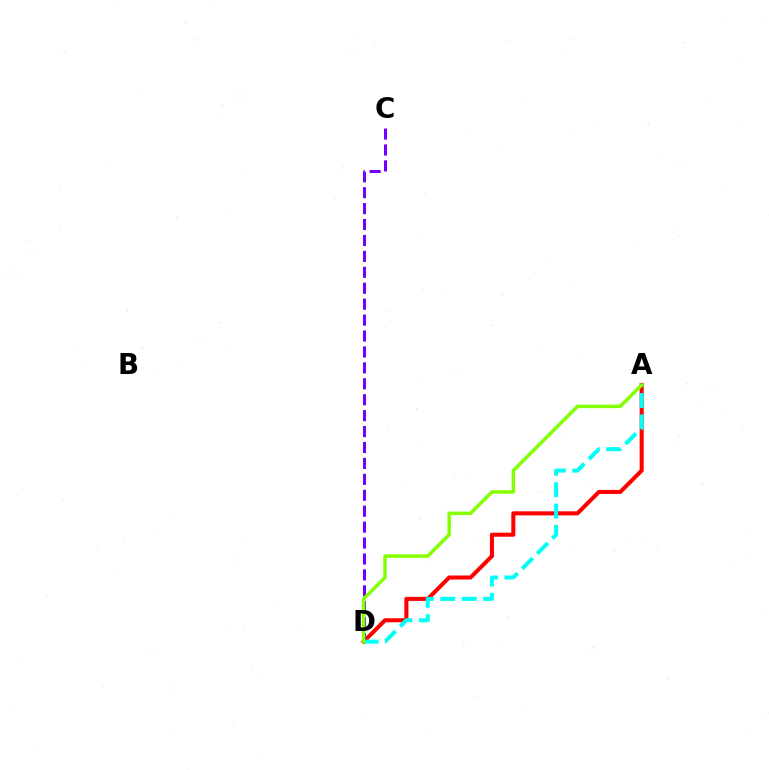{('A', 'D'): [{'color': '#ff0000', 'line_style': 'solid', 'thickness': 2.91}, {'color': '#00fff6', 'line_style': 'dashed', 'thickness': 2.91}, {'color': '#84ff00', 'line_style': 'solid', 'thickness': 2.5}], ('C', 'D'): [{'color': '#7200ff', 'line_style': 'dashed', 'thickness': 2.16}]}